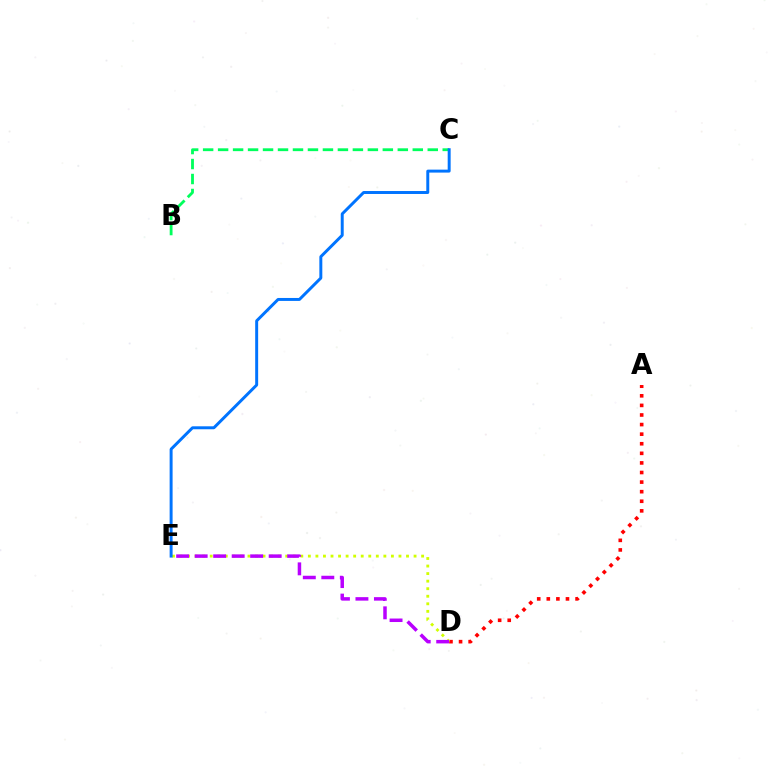{('A', 'D'): [{'color': '#ff0000', 'line_style': 'dotted', 'thickness': 2.6}], ('D', 'E'): [{'color': '#d1ff00', 'line_style': 'dotted', 'thickness': 2.05}, {'color': '#b900ff', 'line_style': 'dashed', 'thickness': 2.51}], ('B', 'C'): [{'color': '#00ff5c', 'line_style': 'dashed', 'thickness': 2.03}], ('C', 'E'): [{'color': '#0074ff', 'line_style': 'solid', 'thickness': 2.13}]}